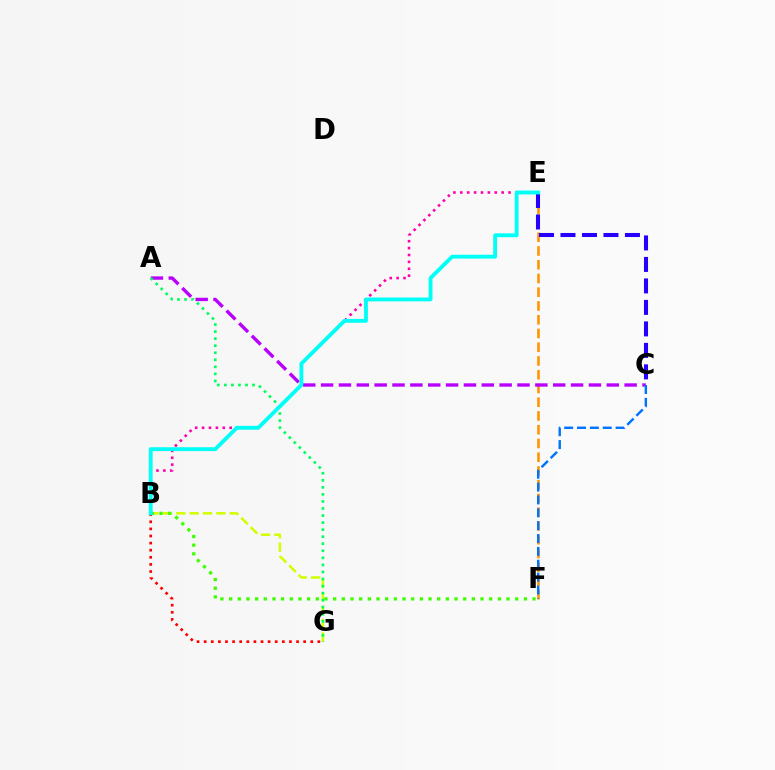{('B', 'G'): [{'color': '#d1ff00', 'line_style': 'dashed', 'thickness': 1.82}, {'color': '#ff0000', 'line_style': 'dotted', 'thickness': 1.93}], ('E', 'F'): [{'color': '#ff9400', 'line_style': 'dashed', 'thickness': 1.87}], ('A', 'C'): [{'color': '#b900ff', 'line_style': 'dashed', 'thickness': 2.43}], ('B', 'E'): [{'color': '#ff00ac', 'line_style': 'dotted', 'thickness': 1.87}, {'color': '#00fff6', 'line_style': 'solid', 'thickness': 2.78}], ('C', 'E'): [{'color': '#2500ff', 'line_style': 'dashed', 'thickness': 2.92}], ('C', 'F'): [{'color': '#0074ff', 'line_style': 'dashed', 'thickness': 1.75}], ('B', 'F'): [{'color': '#3dff00', 'line_style': 'dotted', 'thickness': 2.36}], ('A', 'G'): [{'color': '#00ff5c', 'line_style': 'dotted', 'thickness': 1.92}]}